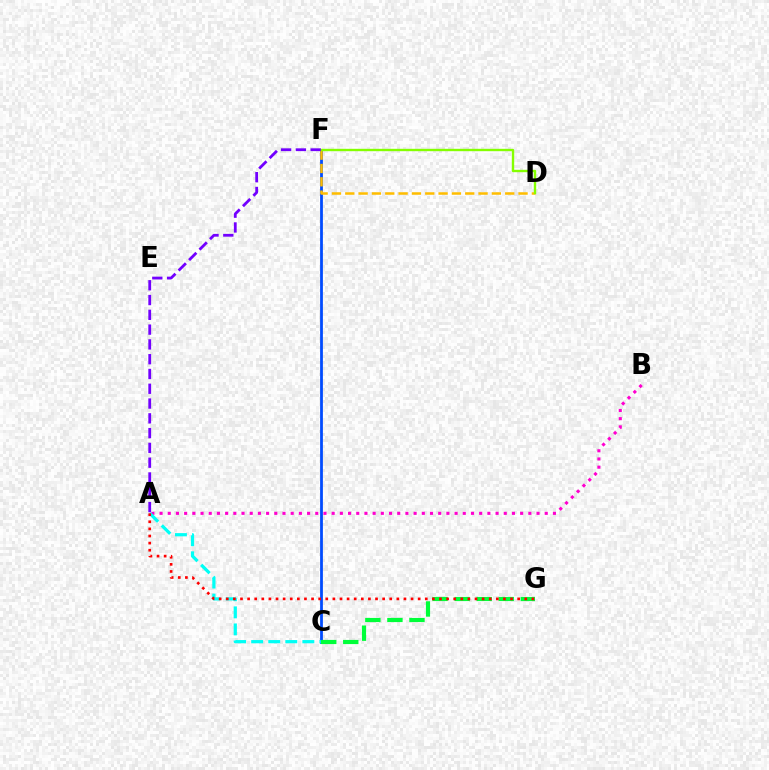{('C', 'F'): [{'color': '#004bff', 'line_style': 'solid', 'thickness': 2.0}], ('C', 'G'): [{'color': '#00ff39', 'line_style': 'dashed', 'thickness': 3.0}], ('A', 'B'): [{'color': '#ff00cf', 'line_style': 'dotted', 'thickness': 2.23}], ('D', 'F'): [{'color': '#ffbd00', 'line_style': 'dashed', 'thickness': 1.81}, {'color': '#84ff00', 'line_style': 'solid', 'thickness': 1.72}], ('A', 'C'): [{'color': '#00fff6', 'line_style': 'dashed', 'thickness': 2.32}], ('A', 'G'): [{'color': '#ff0000', 'line_style': 'dotted', 'thickness': 1.93}], ('A', 'F'): [{'color': '#7200ff', 'line_style': 'dashed', 'thickness': 2.01}]}